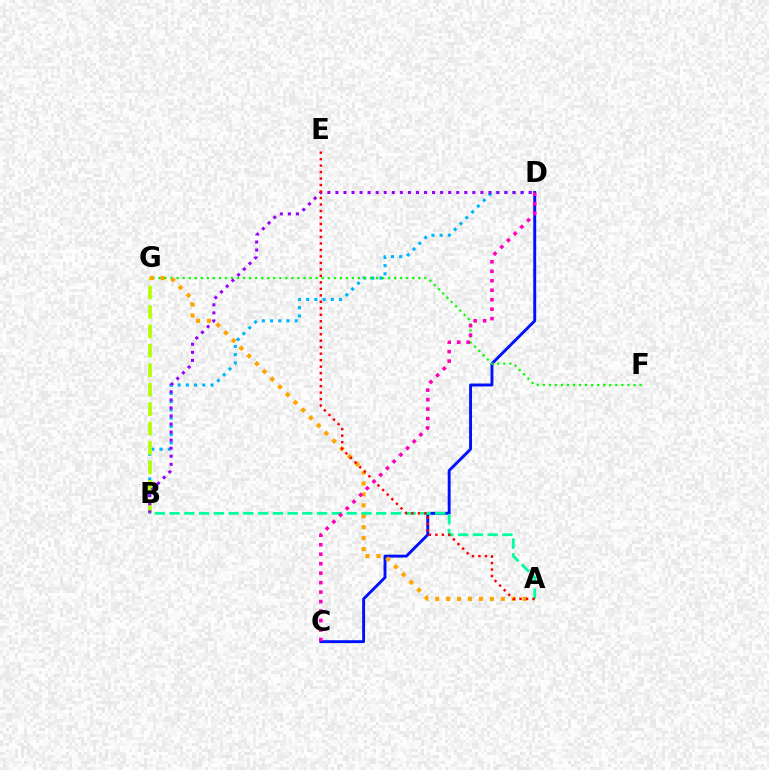{('B', 'D'): [{'color': '#00b5ff', 'line_style': 'dotted', 'thickness': 2.23}, {'color': '#9b00ff', 'line_style': 'dotted', 'thickness': 2.19}], ('C', 'D'): [{'color': '#0010ff', 'line_style': 'solid', 'thickness': 2.1}, {'color': '#ff00bd', 'line_style': 'dotted', 'thickness': 2.57}], ('F', 'G'): [{'color': '#08ff00', 'line_style': 'dotted', 'thickness': 1.64}], ('B', 'G'): [{'color': '#b3ff00', 'line_style': 'dashed', 'thickness': 2.64}], ('A', 'G'): [{'color': '#ffa500', 'line_style': 'dotted', 'thickness': 2.97}], ('A', 'B'): [{'color': '#00ff9d', 'line_style': 'dashed', 'thickness': 2.01}], ('A', 'E'): [{'color': '#ff0000', 'line_style': 'dotted', 'thickness': 1.76}]}